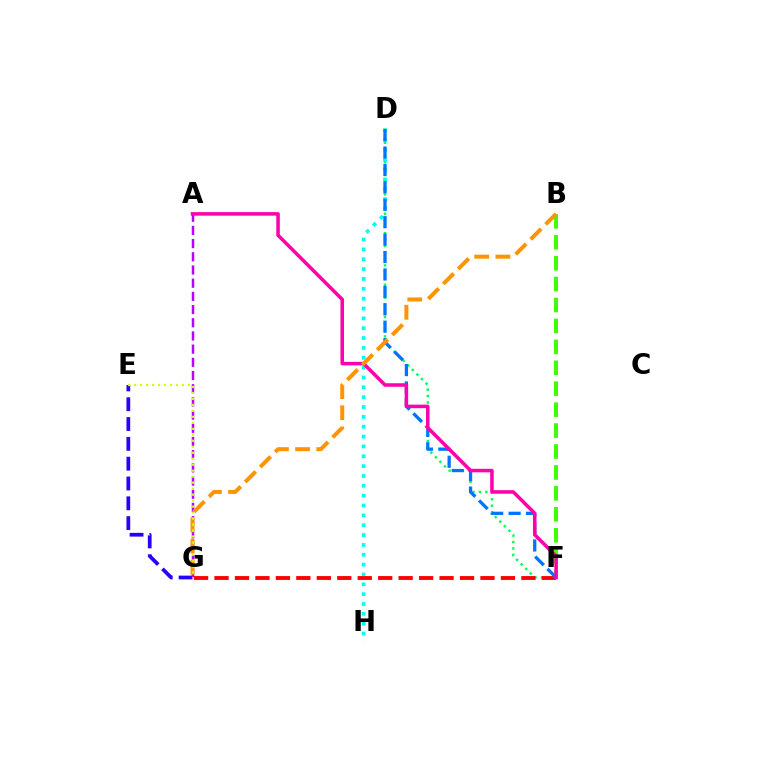{('E', 'G'): [{'color': '#2500ff', 'line_style': 'dashed', 'thickness': 2.69}, {'color': '#d1ff00', 'line_style': 'dotted', 'thickness': 1.63}], ('A', 'G'): [{'color': '#b900ff', 'line_style': 'dashed', 'thickness': 1.79}], ('D', 'H'): [{'color': '#00fff6', 'line_style': 'dotted', 'thickness': 2.68}], ('D', 'F'): [{'color': '#00ff5c', 'line_style': 'dotted', 'thickness': 1.75}, {'color': '#0074ff', 'line_style': 'dashed', 'thickness': 2.37}], ('B', 'F'): [{'color': '#3dff00', 'line_style': 'dashed', 'thickness': 2.84}], ('F', 'G'): [{'color': '#ff0000', 'line_style': 'dashed', 'thickness': 2.78}], ('A', 'F'): [{'color': '#ff00ac', 'line_style': 'solid', 'thickness': 2.54}], ('B', 'G'): [{'color': '#ff9400', 'line_style': 'dashed', 'thickness': 2.88}]}